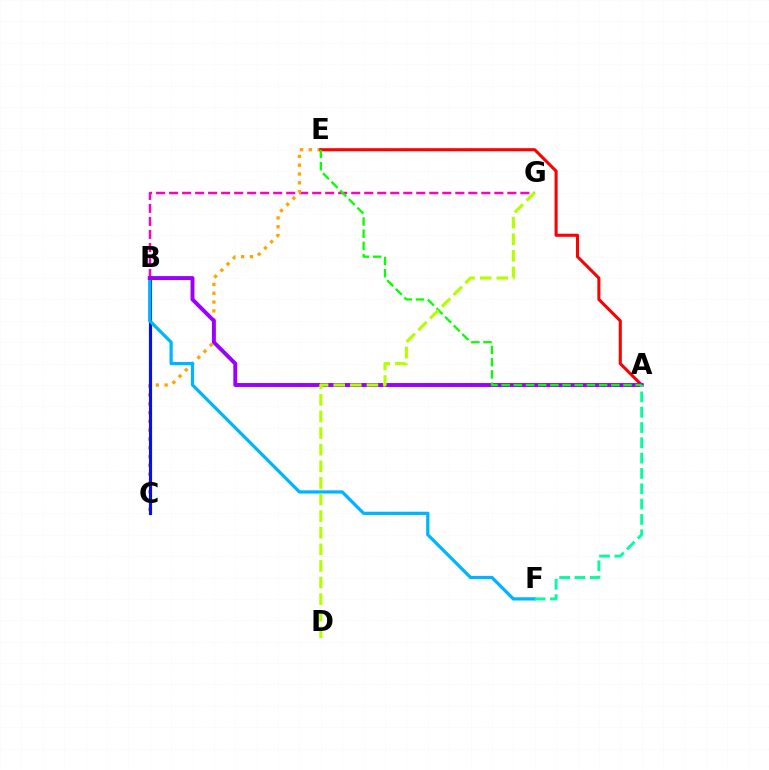{('B', 'G'): [{'color': '#ff00bd', 'line_style': 'dashed', 'thickness': 1.77}], ('C', 'E'): [{'color': '#ffa500', 'line_style': 'dotted', 'thickness': 2.39}], ('B', 'C'): [{'color': '#0010ff', 'line_style': 'solid', 'thickness': 2.27}], ('A', 'E'): [{'color': '#ff0000', 'line_style': 'solid', 'thickness': 2.22}, {'color': '#08ff00', 'line_style': 'dashed', 'thickness': 1.65}], ('B', 'F'): [{'color': '#00b5ff', 'line_style': 'solid', 'thickness': 2.34}], ('A', 'B'): [{'color': '#9b00ff', 'line_style': 'solid', 'thickness': 2.82}], ('D', 'G'): [{'color': '#b3ff00', 'line_style': 'dashed', 'thickness': 2.26}], ('A', 'F'): [{'color': '#00ff9d', 'line_style': 'dashed', 'thickness': 2.08}]}